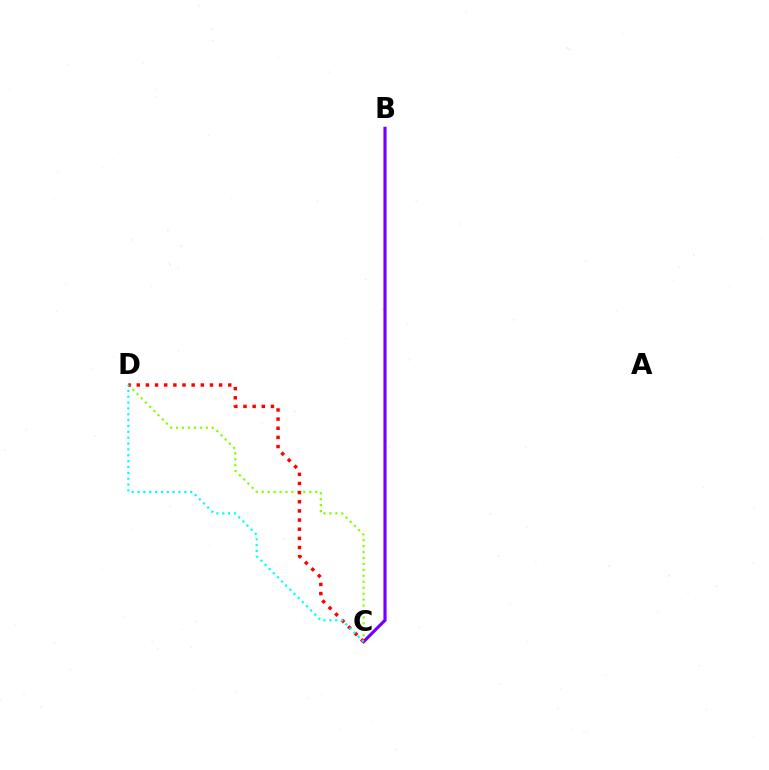{('C', 'D'): [{'color': '#84ff00', 'line_style': 'dotted', 'thickness': 1.61}, {'color': '#ff0000', 'line_style': 'dotted', 'thickness': 2.49}, {'color': '#00fff6', 'line_style': 'dotted', 'thickness': 1.59}], ('B', 'C'): [{'color': '#7200ff', 'line_style': 'solid', 'thickness': 2.28}]}